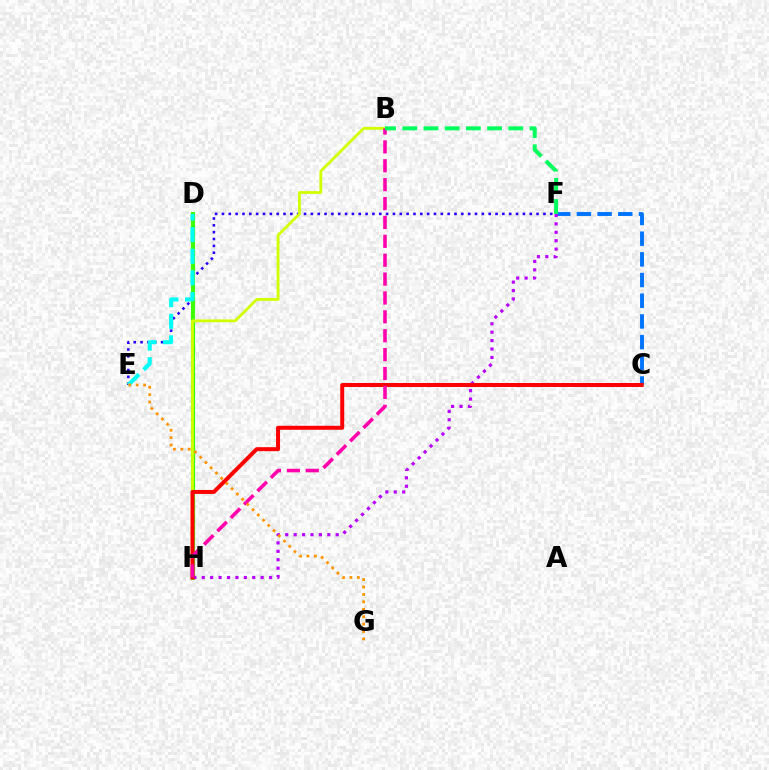{('E', 'F'): [{'color': '#2500ff', 'line_style': 'dotted', 'thickness': 1.86}], ('C', 'F'): [{'color': '#0074ff', 'line_style': 'dashed', 'thickness': 2.81}], ('D', 'H'): [{'color': '#3dff00', 'line_style': 'solid', 'thickness': 2.97}], ('B', 'H'): [{'color': '#d1ff00', 'line_style': 'solid', 'thickness': 2.02}, {'color': '#ff00ac', 'line_style': 'dashed', 'thickness': 2.57}], ('F', 'H'): [{'color': '#b900ff', 'line_style': 'dotted', 'thickness': 2.29}], ('D', 'E'): [{'color': '#00fff6', 'line_style': 'dashed', 'thickness': 2.94}], ('C', 'H'): [{'color': '#ff0000', 'line_style': 'solid', 'thickness': 2.87}], ('B', 'F'): [{'color': '#00ff5c', 'line_style': 'dashed', 'thickness': 2.88}], ('E', 'G'): [{'color': '#ff9400', 'line_style': 'dotted', 'thickness': 2.01}]}